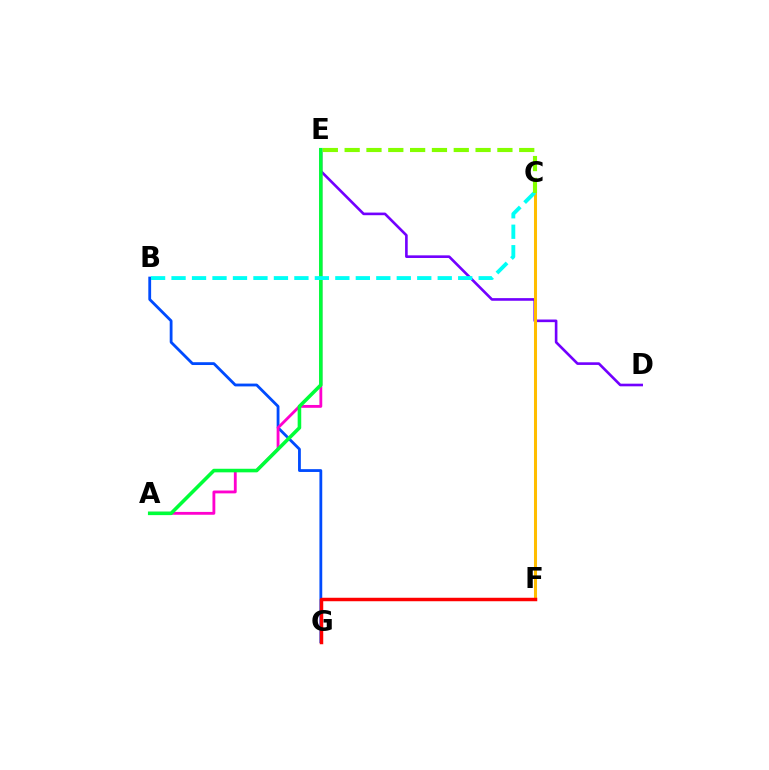{('B', 'G'): [{'color': '#004bff', 'line_style': 'solid', 'thickness': 2.02}], ('D', 'E'): [{'color': '#7200ff', 'line_style': 'solid', 'thickness': 1.89}], ('C', 'F'): [{'color': '#ffbd00', 'line_style': 'solid', 'thickness': 2.19}], ('A', 'E'): [{'color': '#ff00cf', 'line_style': 'solid', 'thickness': 2.04}, {'color': '#00ff39', 'line_style': 'solid', 'thickness': 2.58}], ('F', 'G'): [{'color': '#ff0000', 'line_style': 'solid', 'thickness': 2.49}], ('B', 'C'): [{'color': '#00fff6', 'line_style': 'dashed', 'thickness': 2.78}], ('C', 'E'): [{'color': '#84ff00', 'line_style': 'dashed', 'thickness': 2.96}]}